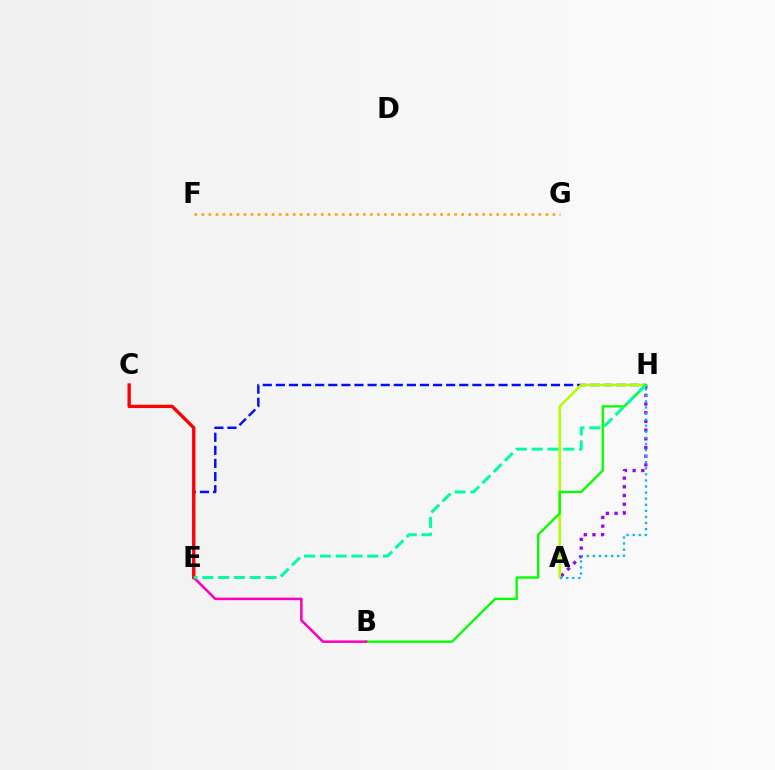{('A', 'H'): [{'color': '#9b00ff', 'line_style': 'dotted', 'thickness': 2.36}, {'color': '#b3ff00', 'line_style': 'solid', 'thickness': 1.84}, {'color': '#00b5ff', 'line_style': 'dotted', 'thickness': 1.65}], ('E', 'H'): [{'color': '#0010ff', 'line_style': 'dashed', 'thickness': 1.78}, {'color': '#00ff9d', 'line_style': 'dashed', 'thickness': 2.15}], ('B', 'H'): [{'color': '#08ff00', 'line_style': 'solid', 'thickness': 1.7}], ('B', 'E'): [{'color': '#ff00bd', 'line_style': 'solid', 'thickness': 1.83}], ('F', 'G'): [{'color': '#ffa500', 'line_style': 'dotted', 'thickness': 1.91}], ('C', 'E'): [{'color': '#ff0000', 'line_style': 'solid', 'thickness': 2.4}]}